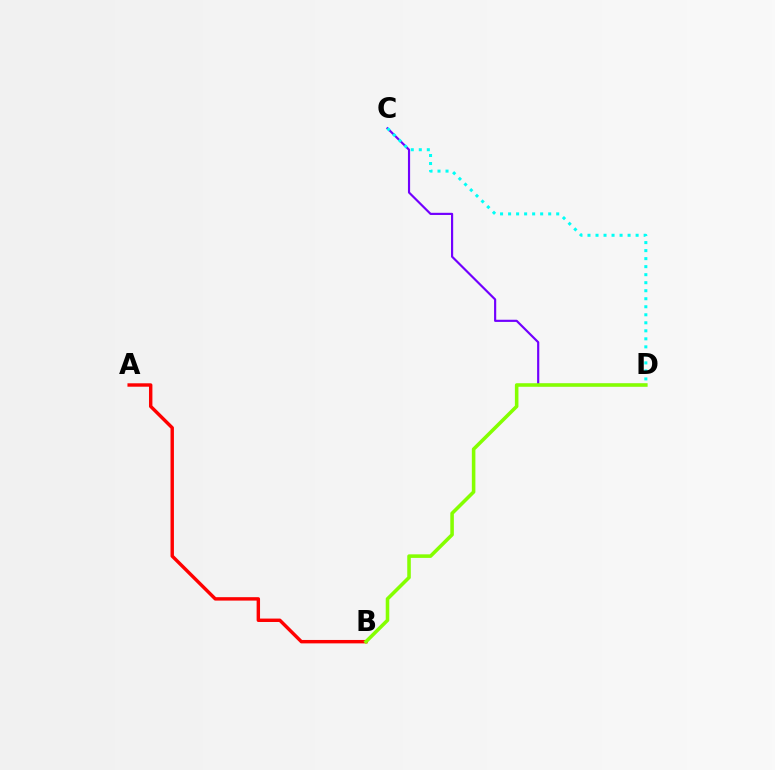{('C', 'D'): [{'color': '#7200ff', 'line_style': 'solid', 'thickness': 1.56}, {'color': '#00fff6', 'line_style': 'dotted', 'thickness': 2.18}], ('A', 'B'): [{'color': '#ff0000', 'line_style': 'solid', 'thickness': 2.46}], ('B', 'D'): [{'color': '#84ff00', 'line_style': 'solid', 'thickness': 2.56}]}